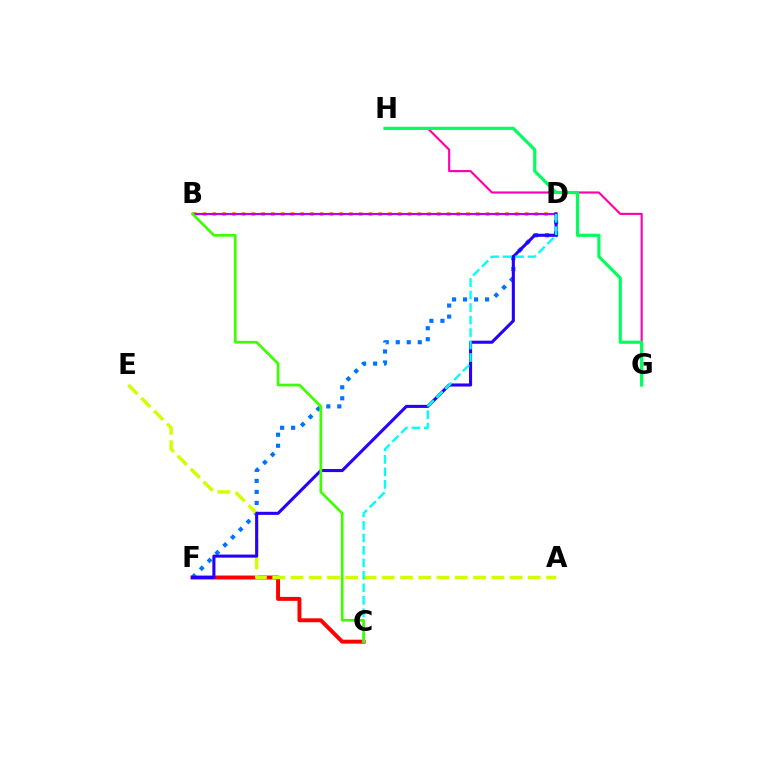{('B', 'D'): [{'color': '#ff9400', 'line_style': 'dotted', 'thickness': 2.65}, {'color': '#b900ff', 'line_style': 'solid', 'thickness': 1.56}], ('D', 'F'): [{'color': '#0074ff', 'line_style': 'dotted', 'thickness': 2.99}, {'color': '#2500ff', 'line_style': 'solid', 'thickness': 2.21}], ('C', 'F'): [{'color': '#ff0000', 'line_style': 'solid', 'thickness': 2.84}], ('G', 'H'): [{'color': '#ff00ac', 'line_style': 'solid', 'thickness': 1.54}, {'color': '#00ff5c', 'line_style': 'solid', 'thickness': 2.28}], ('A', 'E'): [{'color': '#d1ff00', 'line_style': 'dashed', 'thickness': 2.48}], ('C', 'D'): [{'color': '#00fff6', 'line_style': 'dashed', 'thickness': 1.7}], ('B', 'C'): [{'color': '#3dff00', 'line_style': 'solid', 'thickness': 1.95}]}